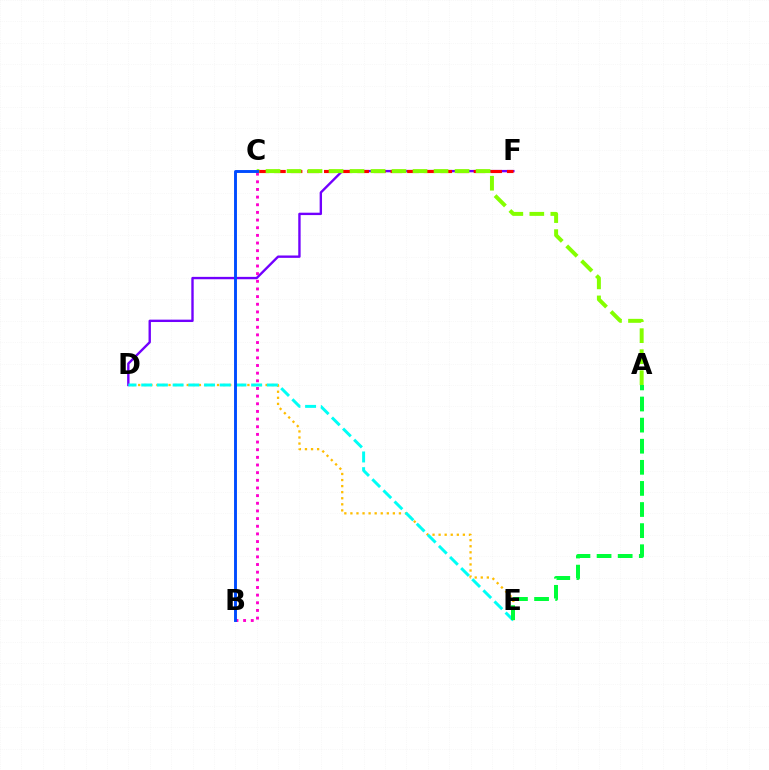{('D', 'E'): [{'color': '#ffbd00', 'line_style': 'dotted', 'thickness': 1.65}, {'color': '#00fff6', 'line_style': 'dashed', 'thickness': 2.13}], ('D', 'F'): [{'color': '#7200ff', 'line_style': 'solid', 'thickness': 1.71}], ('C', 'F'): [{'color': '#ff0000', 'line_style': 'dashed', 'thickness': 2.26}], ('B', 'C'): [{'color': '#ff00cf', 'line_style': 'dotted', 'thickness': 2.08}, {'color': '#004bff', 'line_style': 'solid', 'thickness': 2.09}], ('A', 'E'): [{'color': '#00ff39', 'line_style': 'dashed', 'thickness': 2.87}], ('A', 'C'): [{'color': '#84ff00', 'line_style': 'dashed', 'thickness': 2.85}]}